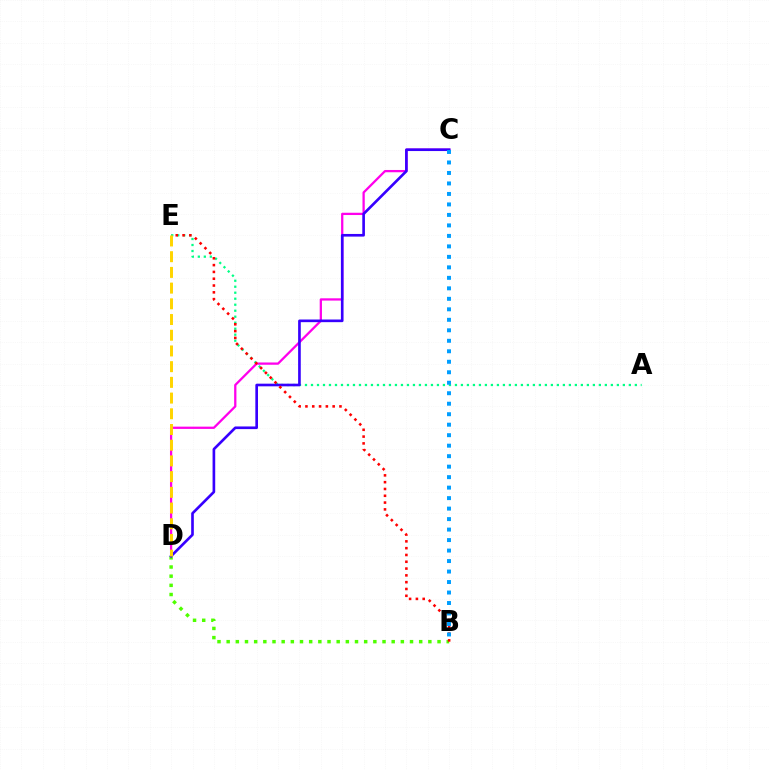{('A', 'E'): [{'color': '#00ff86', 'line_style': 'dotted', 'thickness': 1.63}], ('B', 'D'): [{'color': '#4fff00', 'line_style': 'dotted', 'thickness': 2.49}], ('C', 'D'): [{'color': '#ff00ed', 'line_style': 'solid', 'thickness': 1.64}, {'color': '#3700ff', 'line_style': 'solid', 'thickness': 1.91}], ('B', 'E'): [{'color': '#ff0000', 'line_style': 'dotted', 'thickness': 1.85}], ('D', 'E'): [{'color': '#ffd500', 'line_style': 'dashed', 'thickness': 2.13}], ('B', 'C'): [{'color': '#009eff', 'line_style': 'dotted', 'thickness': 2.85}]}